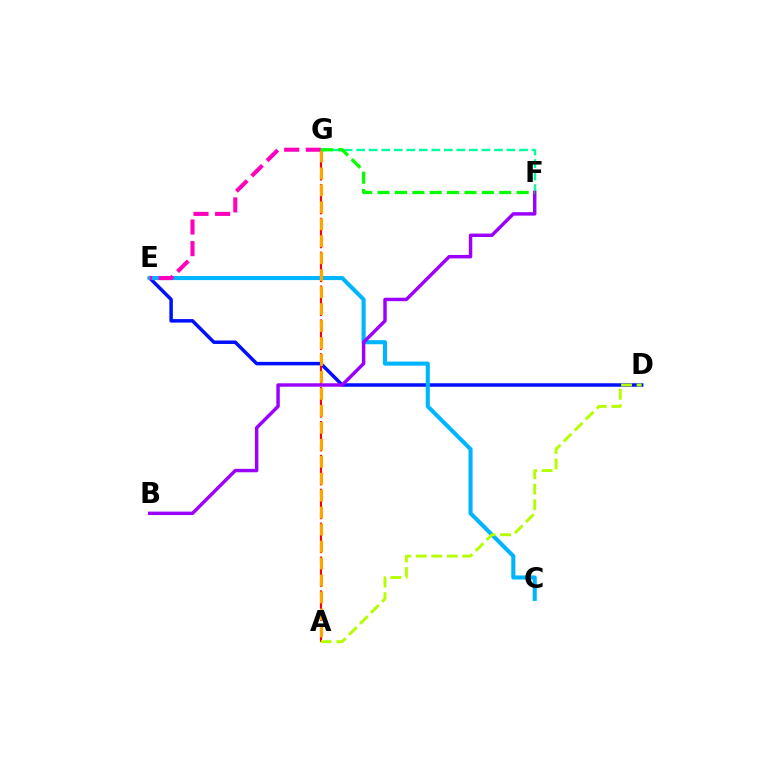{('F', 'G'): [{'color': '#00ff9d', 'line_style': 'dashed', 'thickness': 1.7}, {'color': '#08ff00', 'line_style': 'dashed', 'thickness': 2.36}], ('D', 'E'): [{'color': '#0010ff', 'line_style': 'solid', 'thickness': 2.52}], ('A', 'G'): [{'color': '#ff0000', 'line_style': 'dashed', 'thickness': 1.53}, {'color': '#ffa500', 'line_style': 'dashed', 'thickness': 2.3}], ('C', 'E'): [{'color': '#00b5ff', 'line_style': 'solid', 'thickness': 2.94}], ('B', 'F'): [{'color': '#9b00ff', 'line_style': 'solid', 'thickness': 2.48}], ('A', 'D'): [{'color': '#b3ff00', 'line_style': 'dashed', 'thickness': 2.11}], ('E', 'G'): [{'color': '#ff00bd', 'line_style': 'dashed', 'thickness': 2.94}]}